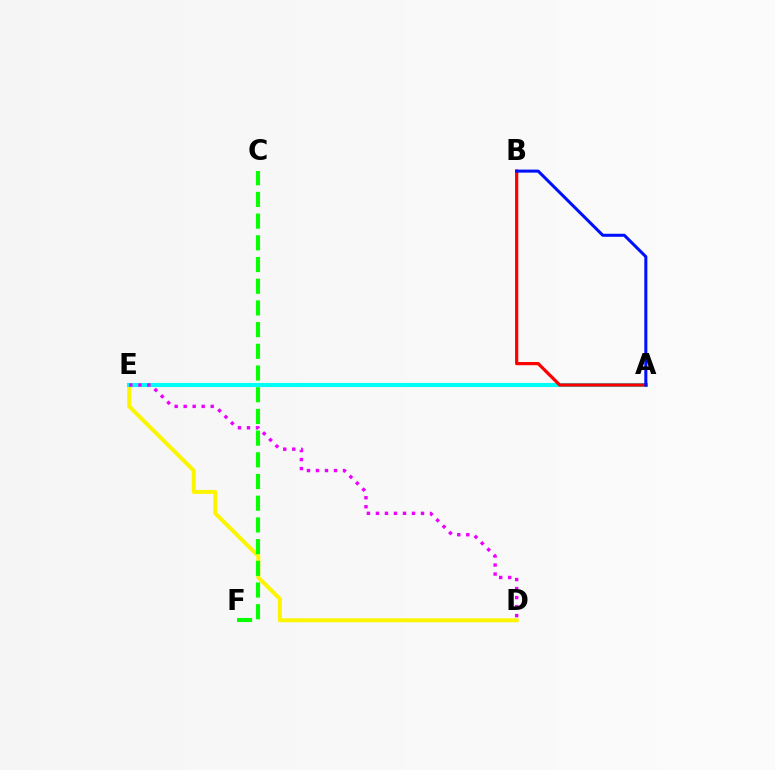{('D', 'E'): [{'color': '#fcf500', 'line_style': 'solid', 'thickness': 2.86}, {'color': '#ee00ff', 'line_style': 'dotted', 'thickness': 2.45}], ('A', 'E'): [{'color': '#00fff6', 'line_style': 'solid', 'thickness': 2.96}], ('C', 'F'): [{'color': '#08ff00', 'line_style': 'dashed', 'thickness': 2.95}], ('A', 'B'): [{'color': '#ff0000', 'line_style': 'solid', 'thickness': 2.31}, {'color': '#0010ff', 'line_style': 'solid', 'thickness': 2.19}]}